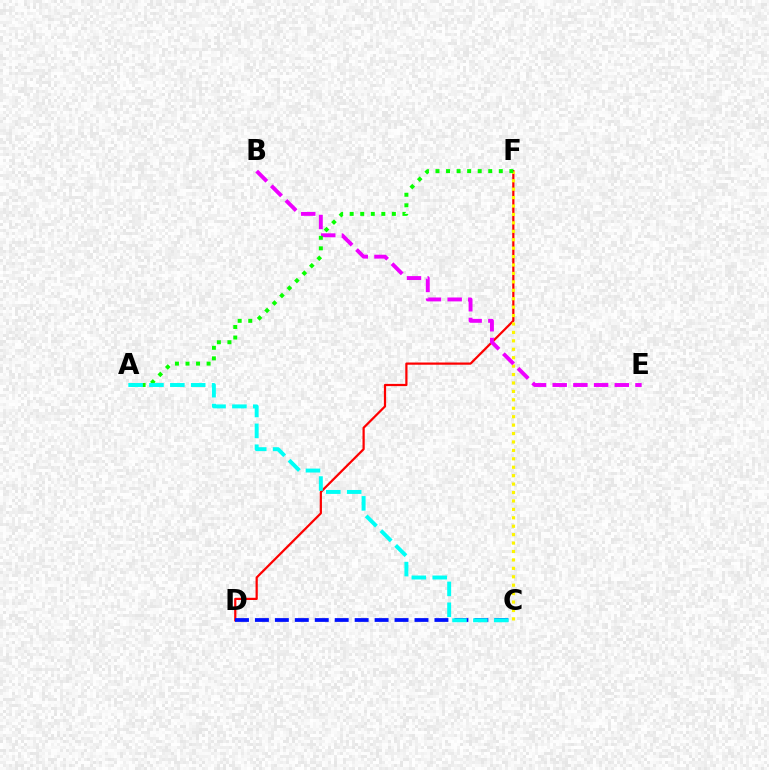{('D', 'F'): [{'color': '#ff0000', 'line_style': 'solid', 'thickness': 1.6}], ('C', 'F'): [{'color': '#fcf500', 'line_style': 'dotted', 'thickness': 2.29}], ('C', 'D'): [{'color': '#0010ff', 'line_style': 'dashed', 'thickness': 2.71}], ('B', 'E'): [{'color': '#ee00ff', 'line_style': 'dashed', 'thickness': 2.81}], ('A', 'F'): [{'color': '#08ff00', 'line_style': 'dotted', 'thickness': 2.87}], ('A', 'C'): [{'color': '#00fff6', 'line_style': 'dashed', 'thickness': 2.83}]}